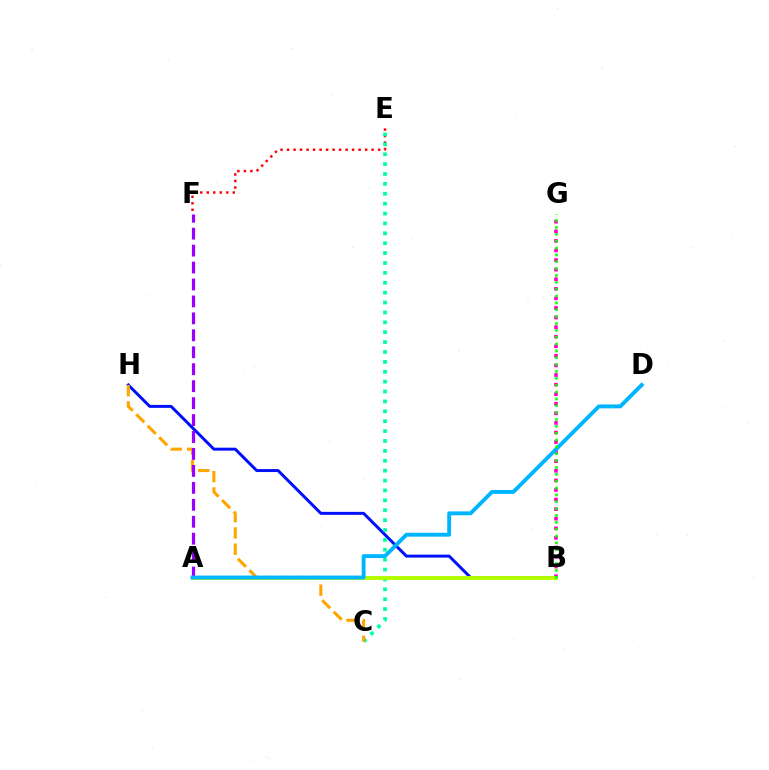{('E', 'F'): [{'color': '#ff0000', 'line_style': 'dotted', 'thickness': 1.77}], ('B', 'H'): [{'color': '#0010ff', 'line_style': 'solid', 'thickness': 2.14}], ('C', 'E'): [{'color': '#00ff9d', 'line_style': 'dotted', 'thickness': 2.69}], ('C', 'H'): [{'color': '#ffa500', 'line_style': 'dashed', 'thickness': 2.21}], ('A', 'F'): [{'color': '#9b00ff', 'line_style': 'dashed', 'thickness': 2.3}], ('B', 'G'): [{'color': '#ff00bd', 'line_style': 'dotted', 'thickness': 2.6}, {'color': '#08ff00', 'line_style': 'dotted', 'thickness': 1.86}], ('A', 'B'): [{'color': '#b3ff00', 'line_style': 'solid', 'thickness': 2.82}], ('A', 'D'): [{'color': '#00b5ff', 'line_style': 'solid', 'thickness': 2.8}]}